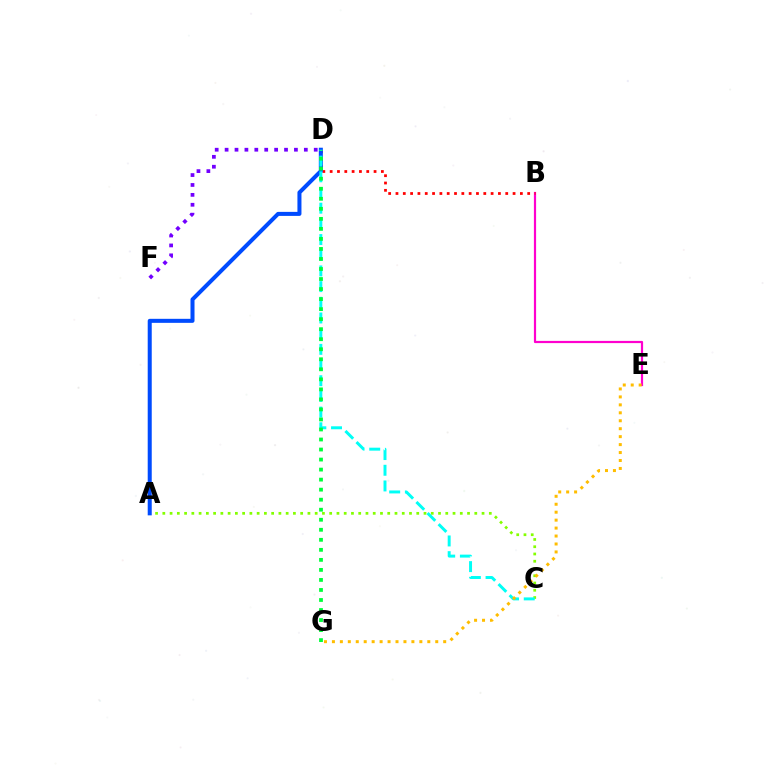{('A', 'C'): [{'color': '#84ff00', 'line_style': 'dotted', 'thickness': 1.97}], ('B', 'E'): [{'color': '#ff00cf', 'line_style': 'solid', 'thickness': 1.59}], ('B', 'D'): [{'color': '#ff0000', 'line_style': 'dotted', 'thickness': 1.99}], ('A', 'D'): [{'color': '#004bff', 'line_style': 'solid', 'thickness': 2.9}], ('C', 'D'): [{'color': '#00fff6', 'line_style': 'dashed', 'thickness': 2.13}], ('D', 'G'): [{'color': '#00ff39', 'line_style': 'dotted', 'thickness': 2.73}], ('D', 'F'): [{'color': '#7200ff', 'line_style': 'dotted', 'thickness': 2.69}], ('E', 'G'): [{'color': '#ffbd00', 'line_style': 'dotted', 'thickness': 2.16}]}